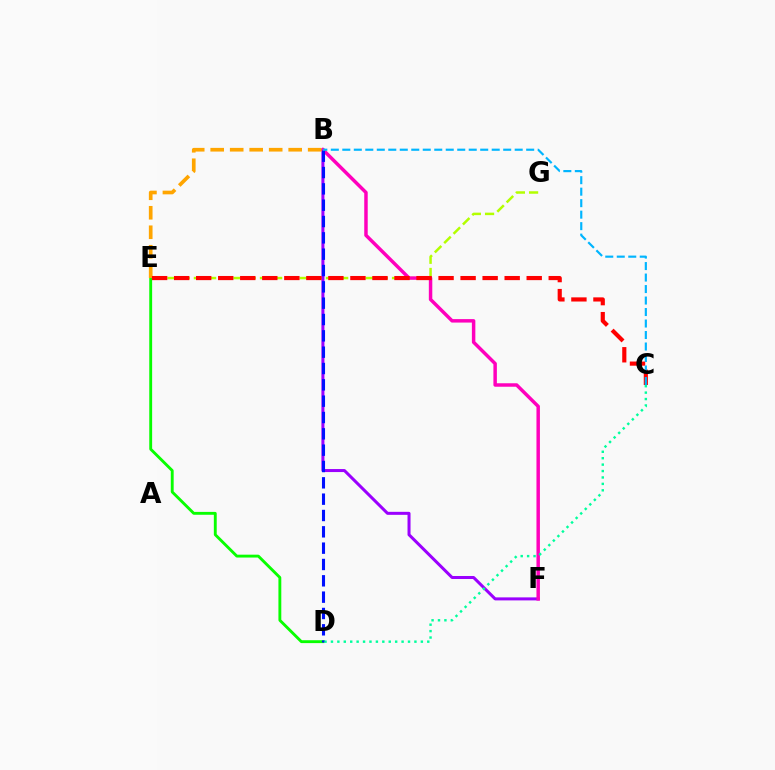{('E', 'G'): [{'color': '#b3ff00', 'line_style': 'dashed', 'thickness': 1.79}], ('B', 'F'): [{'color': '#9b00ff', 'line_style': 'solid', 'thickness': 2.17}, {'color': '#ff00bd', 'line_style': 'solid', 'thickness': 2.5}], ('D', 'E'): [{'color': '#08ff00', 'line_style': 'solid', 'thickness': 2.07}], ('B', 'E'): [{'color': '#ffa500', 'line_style': 'dashed', 'thickness': 2.65}], ('C', 'E'): [{'color': '#ff0000', 'line_style': 'dashed', 'thickness': 2.99}], ('B', 'D'): [{'color': '#0010ff', 'line_style': 'dashed', 'thickness': 2.22}], ('B', 'C'): [{'color': '#00b5ff', 'line_style': 'dashed', 'thickness': 1.56}], ('C', 'D'): [{'color': '#00ff9d', 'line_style': 'dotted', 'thickness': 1.74}]}